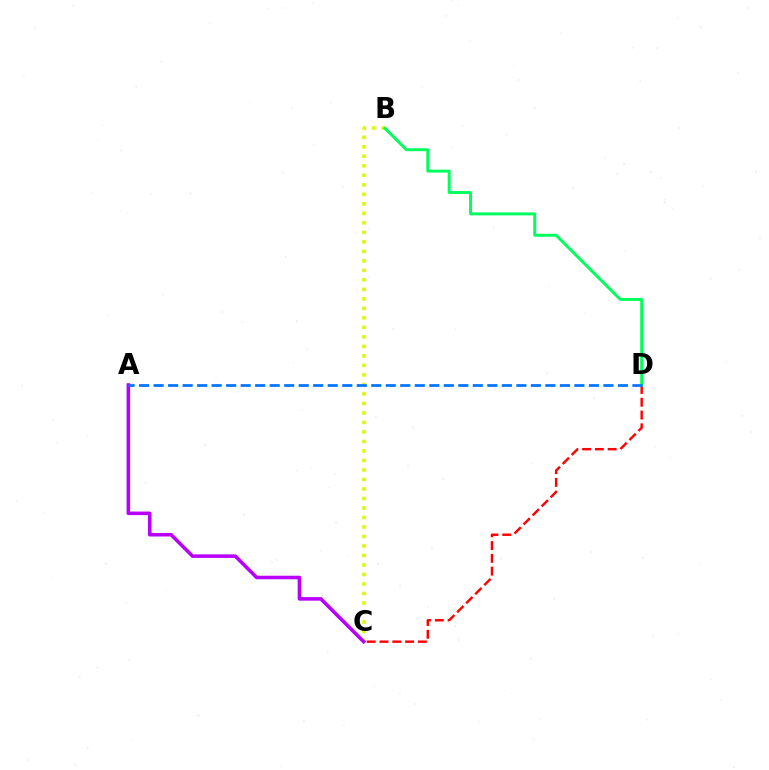{('B', 'C'): [{'color': '#d1ff00', 'line_style': 'dotted', 'thickness': 2.58}], ('C', 'D'): [{'color': '#ff0000', 'line_style': 'dashed', 'thickness': 1.74}], ('A', 'C'): [{'color': '#b900ff', 'line_style': 'solid', 'thickness': 2.57}], ('B', 'D'): [{'color': '#00ff5c', 'line_style': 'solid', 'thickness': 2.12}], ('A', 'D'): [{'color': '#0074ff', 'line_style': 'dashed', 'thickness': 1.97}]}